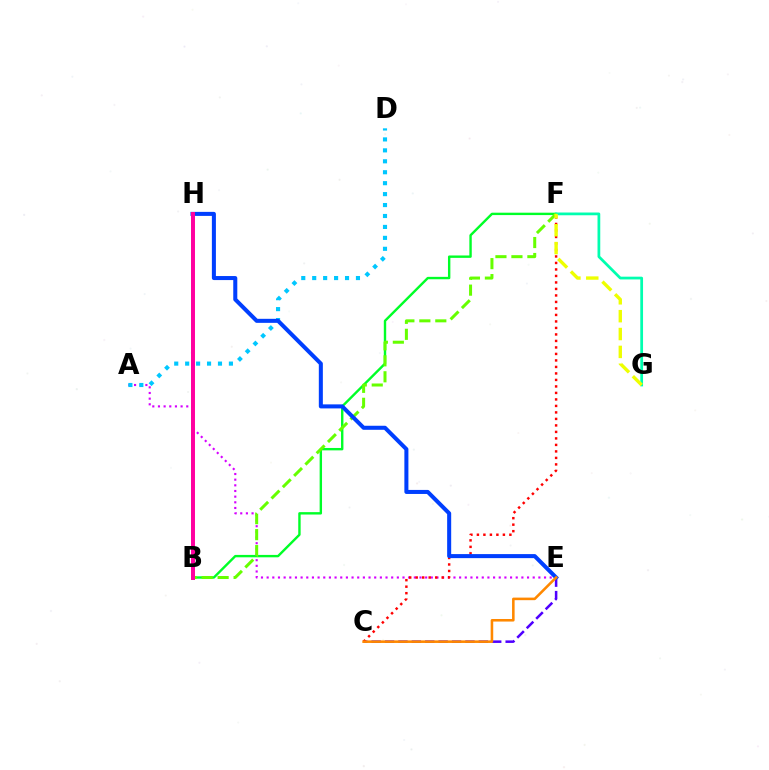{('B', 'F'): [{'color': '#00ff27', 'line_style': 'solid', 'thickness': 1.73}, {'color': '#66ff00', 'line_style': 'dashed', 'thickness': 2.17}], ('A', 'E'): [{'color': '#d600ff', 'line_style': 'dotted', 'thickness': 1.54}], ('A', 'D'): [{'color': '#00c7ff', 'line_style': 'dotted', 'thickness': 2.97}], ('C', 'E'): [{'color': '#4f00ff', 'line_style': 'dashed', 'thickness': 1.82}, {'color': '#ff8800', 'line_style': 'solid', 'thickness': 1.85}], ('F', 'G'): [{'color': '#00ffaf', 'line_style': 'solid', 'thickness': 1.98}, {'color': '#eeff00', 'line_style': 'dashed', 'thickness': 2.43}], ('C', 'F'): [{'color': '#ff0000', 'line_style': 'dotted', 'thickness': 1.77}], ('E', 'H'): [{'color': '#003fff', 'line_style': 'solid', 'thickness': 2.91}], ('B', 'H'): [{'color': '#ff00a0', 'line_style': 'solid', 'thickness': 2.86}]}